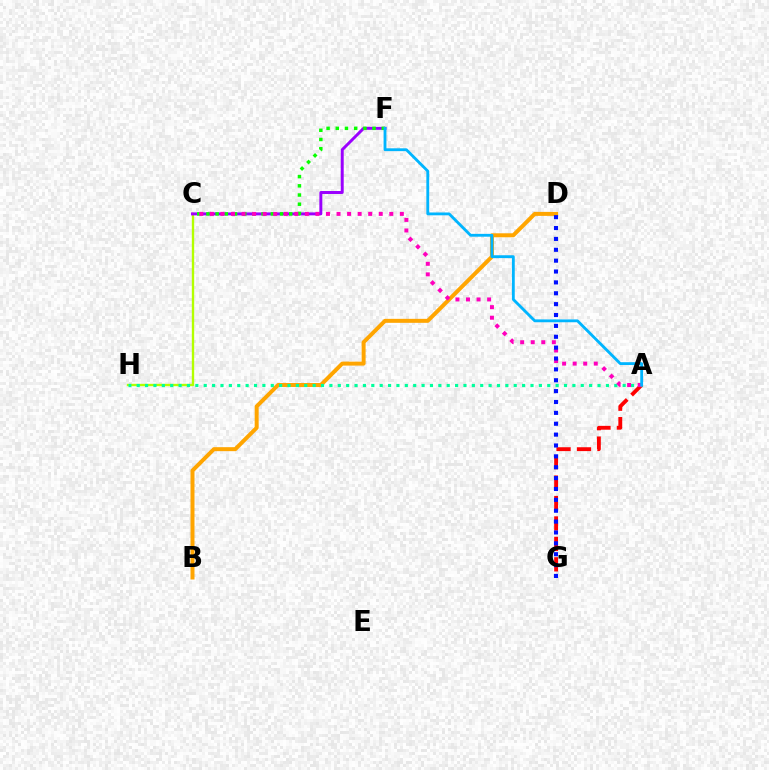{('C', 'H'): [{'color': '#b3ff00', 'line_style': 'solid', 'thickness': 1.7}], ('A', 'G'): [{'color': '#ff0000', 'line_style': 'dashed', 'thickness': 2.78}], ('B', 'D'): [{'color': '#ffa500', 'line_style': 'solid', 'thickness': 2.87}], ('A', 'H'): [{'color': '#00ff9d', 'line_style': 'dotted', 'thickness': 2.28}], ('C', 'F'): [{'color': '#9b00ff', 'line_style': 'solid', 'thickness': 2.13}, {'color': '#08ff00', 'line_style': 'dotted', 'thickness': 2.5}], ('A', 'C'): [{'color': '#ff00bd', 'line_style': 'dotted', 'thickness': 2.87}], ('D', 'G'): [{'color': '#0010ff', 'line_style': 'dotted', 'thickness': 2.95}], ('A', 'F'): [{'color': '#00b5ff', 'line_style': 'solid', 'thickness': 2.04}]}